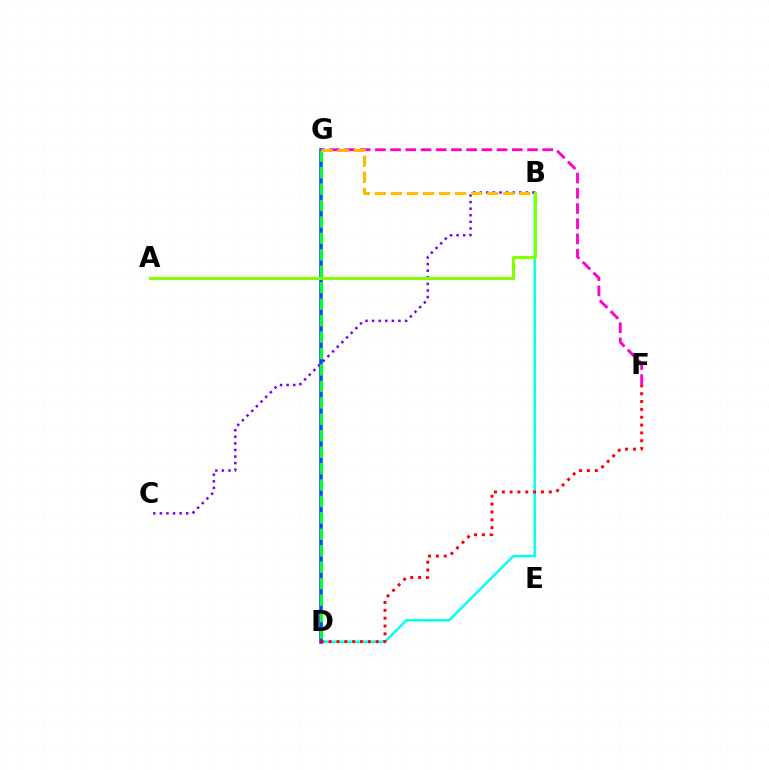{('B', 'D'): [{'color': '#00fff6', 'line_style': 'solid', 'thickness': 1.75}], ('D', 'G'): [{'color': '#004bff', 'line_style': 'solid', 'thickness': 2.58}, {'color': '#00ff39', 'line_style': 'dashed', 'thickness': 2.23}], ('F', 'G'): [{'color': '#ff00cf', 'line_style': 'dashed', 'thickness': 2.07}], ('B', 'C'): [{'color': '#7200ff', 'line_style': 'dotted', 'thickness': 1.79}], ('B', 'G'): [{'color': '#ffbd00', 'line_style': 'dashed', 'thickness': 2.18}], ('A', 'B'): [{'color': '#84ff00', 'line_style': 'solid', 'thickness': 2.25}], ('D', 'F'): [{'color': '#ff0000', 'line_style': 'dotted', 'thickness': 2.13}]}